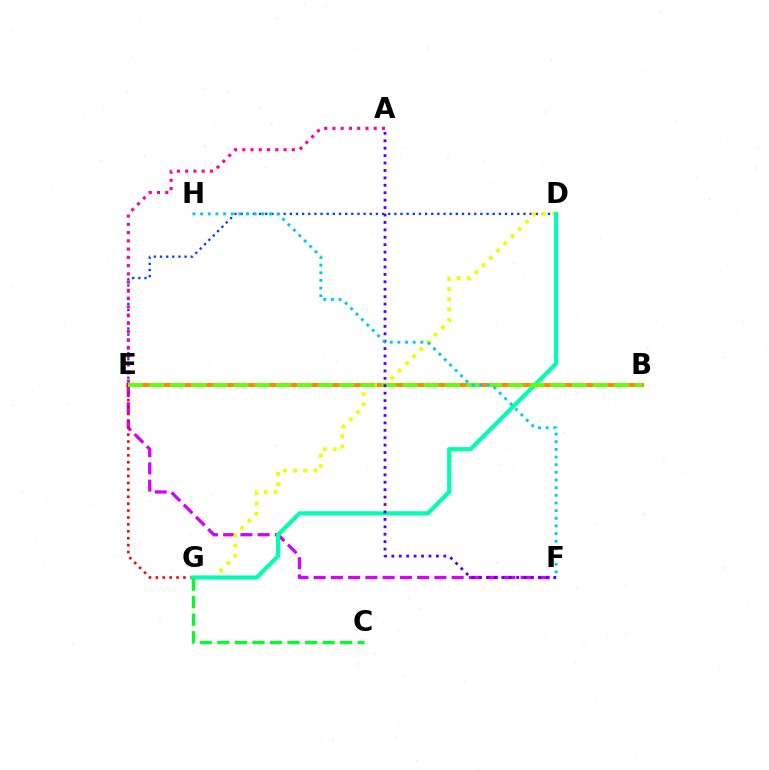{('B', 'E'): [{'color': '#ff8800', 'line_style': 'solid', 'thickness': 2.85}, {'color': '#66ff00', 'line_style': 'dashed', 'thickness': 2.87}], ('D', 'E'): [{'color': '#003fff', 'line_style': 'dotted', 'thickness': 1.67}], ('E', 'F'): [{'color': '#d600ff', 'line_style': 'dashed', 'thickness': 2.34}], ('D', 'G'): [{'color': '#eeff00', 'line_style': 'dotted', 'thickness': 2.77}, {'color': '#00ffaf', 'line_style': 'solid', 'thickness': 2.98}], ('E', 'G'): [{'color': '#ff0000', 'line_style': 'dotted', 'thickness': 1.88}], ('C', 'G'): [{'color': '#00ff27', 'line_style': 'dashed', 'thickness': 2.38}], ('A', 'F'): [{'color': '#4f00ff', 'line_style': 'dotted', 'thickness': 2.02}], ('A', 'E'): [{'color': '#ff00a0', 'line_style': 'dotted', 'thickness': 2.24}], ('F', 'H'): [{'color': '#00c7ff', 'line_style': 'dotted', 'thickness': 2.08}]}